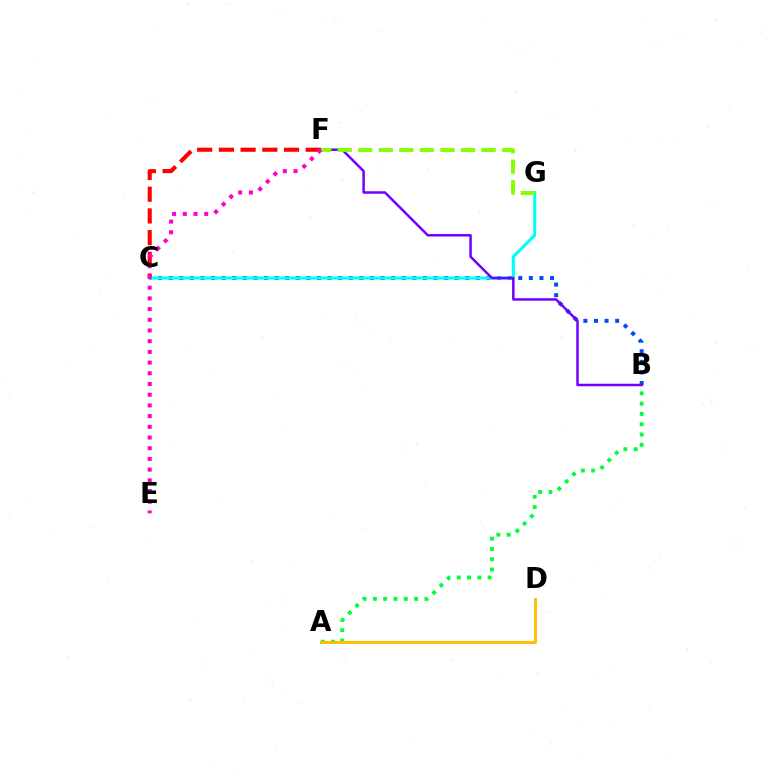{('B', 'C'): [{'color': '#004bff', 'line_style': 'dotted', 'thickness': 2.88}], ('C', 'F'): [{'color': '#ff0000', 'line_style': 'dashed', 'thickness': 2.95}], ('C', 'G'): [{'color': '#00fff6', 'line_style': 'solid', 'thickness': 2.23}], ('A', 'B'): [{'color': '#00ff39', 'line_style': 'dotted', 'thickness': 2.8}], ('B', 'F'): [{'color': '#7200ff', 'line_style': 'solid', 'thickness': 1.8}], ('F', 'G'): [{'color': '#84ff00', 'line_style': 'dashed', 'thickness': 2.79}], ('E', 'F'): [{'color': '#ff00cf', 'line_style': 'dotted', 'thickness': 2.91}], ('A', 'D'): [{'color': '#ffbd00', 'line_style': 'solid', 'thickness': 2.11}]}